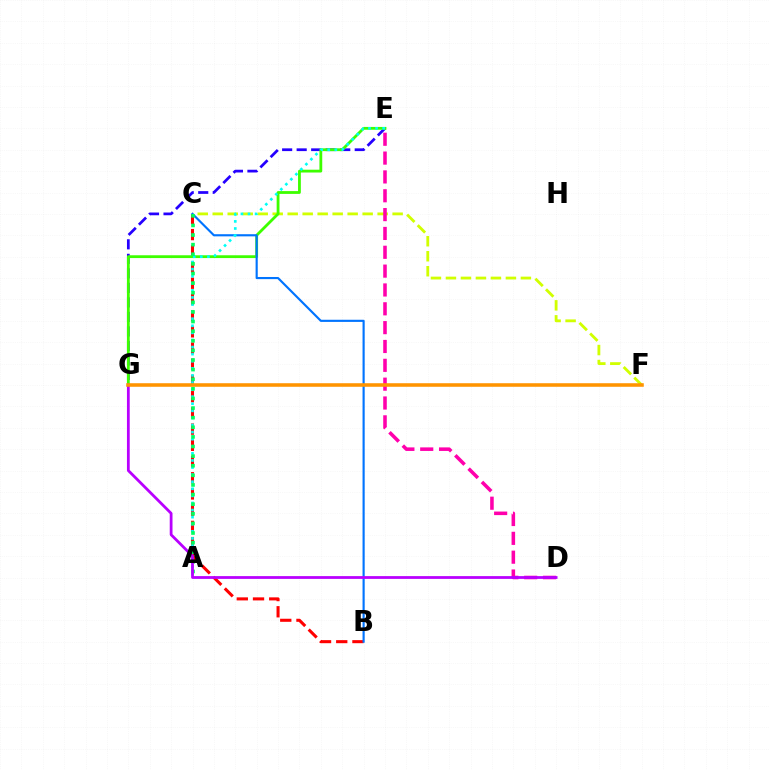{('C', 'F'): [{'color': '#d1ff00', 'line_style': 'dashed', 'thickness': 2.04}], ('E', 'G'): [{'color': '#2500ff', 'line_style': 'dashed', 'thickness': 1.97}, {'color': '#3dff00', 'line_style': 'solid', 'thickness': 2.02}], ('B', 'C'): [{'color': '#ff0000', 'line_style': 'dashed', 'thickness': 2.2}, {'color': '#0074ff', 'line_style': 'solid', 'thickness': 1.54}], ('A', 'E'): [{'color': '#00fff6', 'line_style': 'dotted', 'thickness': 1.93}], ('D', 'E'): [{'color': '#ff00ac', 'line_style': 'dashed', 'thickness': 2.56}], ('A', 'C'): [{'color': '#00ff5c', 'line_style': 'dotted', 'thickness': 2.61}], ('D', 'G'): [{'color': '#b900ff', 'line_style': 'solid', 'thickness': 2.0}], ('F', 'G'): [{'color': '#ff9400', 'line_style': 'solid', 'thickness': 2.56}]}